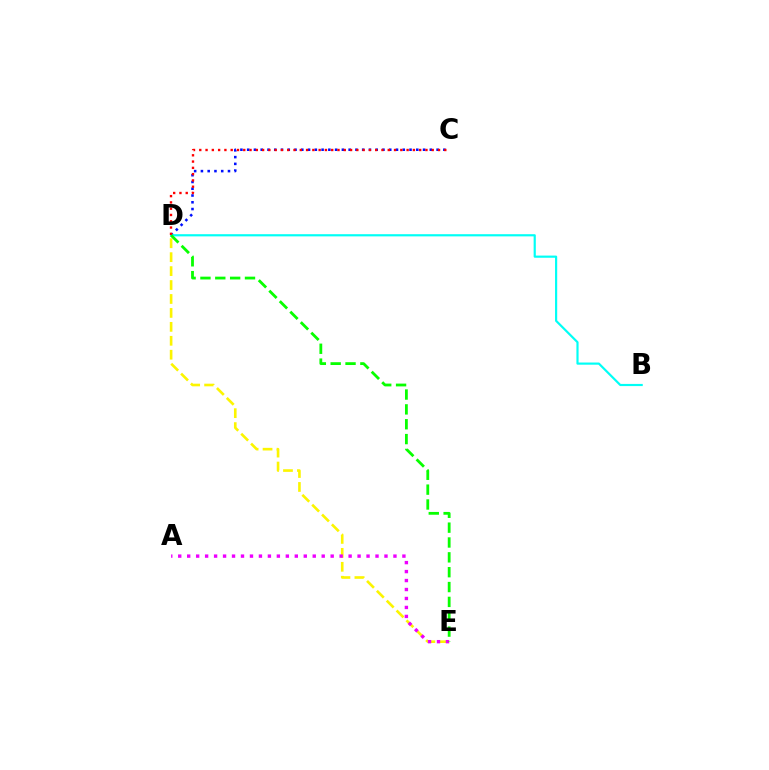{('D', 'E'): [{'color': '#fcf500', 'line_style': 'dashed', 'thickness': 1.89}, {'color': '#08ff00', 'line_style': 'dashed', 'thickness': 2.02}], ('A', 'E'): [{'color': '#ee00ff', 'line_style': 'dotted', 'thickness': 2.44}], ('C', 'D'): [{'color': '#0010ff', 'line_style': 'dotted', 'thickness': 1.84}, {'color': '#ff0000', 'line_style': 'dotted', 'thickness': 1.71}], ('B', 'D'): [{'color': '#00fff6', 'line_style': 'solid', 'thickness': 1.57}]}